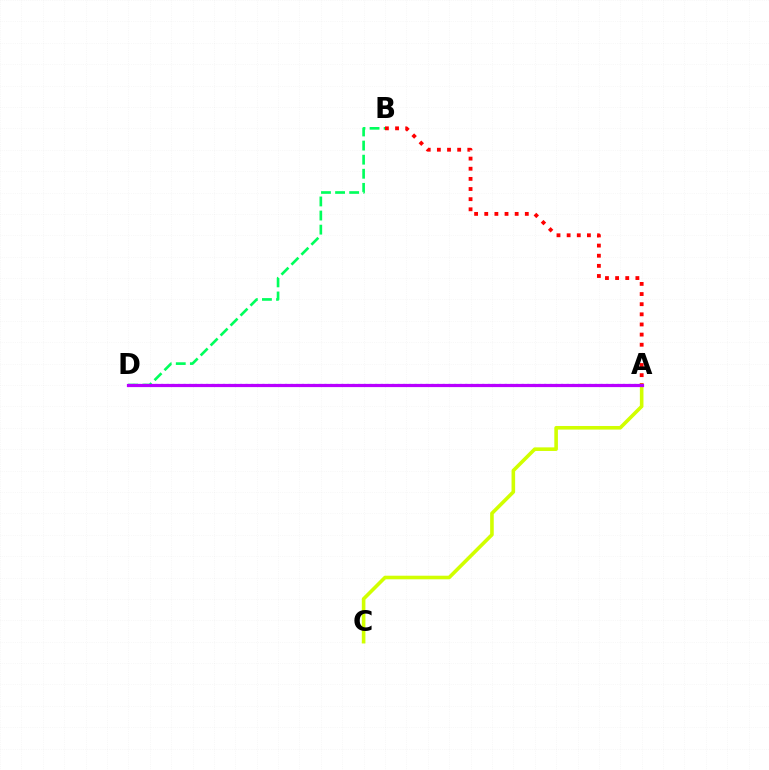{('A', 'D'): [{'color': '#0074ff', 'line_style': 'dotted', 'thickness': 1.53}, {'color': '#b900ff', 'line_style': 'solid', 'thickness': 2.31}], ('B', 'D'): [{'color': '#00ff5c', 'line_style': 'dashed', 'thickness': 1.91}], ('A', 'C'): [{'color': '#d1ff00', 'line_style': 'solid', 'thickness': 2.59}], ('A', 'B'): [{'color': '#ff0000', 'line_style': 'dotted', 'thickness': 2.75}]}